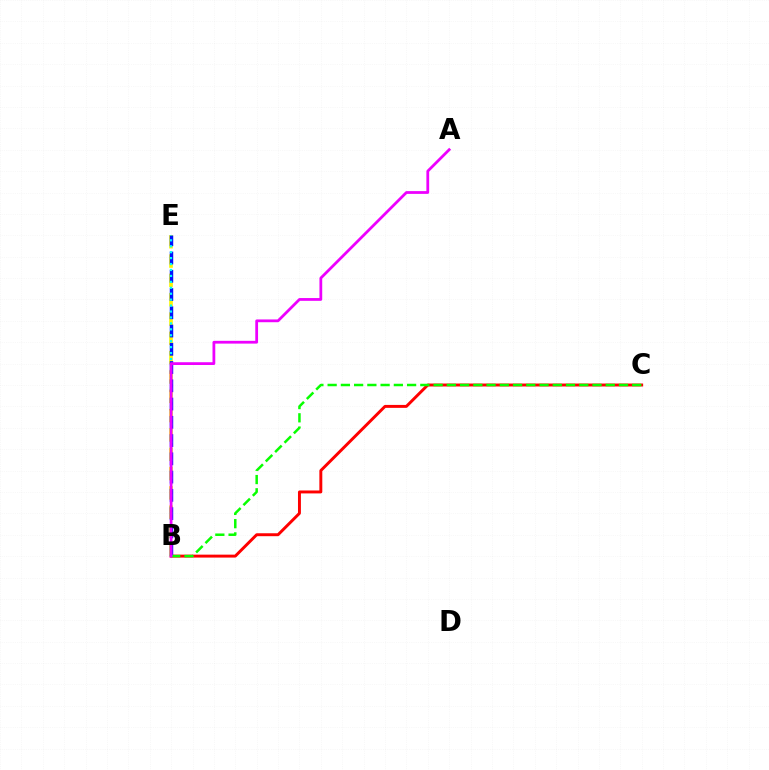{('B', 'C'): [{'color': '#ff0000', 'line_style': 'solid', 'thickness': 2.12}, {'color': '#08ff00', 'line_style': 'dashed', 'thickness': 1.8}], ('B', 'E'): [{'color': '#fcf500', 'line_style': 'dashed', 'thickness': 2.62}, {'color': '#0010ff', 'line_style': 'dashed', 'thickness': 2.48}, {'color': '#00fff6', 'line_style': 'dotted', 'thickness': 1.61}], ('A', 'B'): [{'color': '#ee00ff', 'line_style': 'solid', 'thickness': 2.0}]}